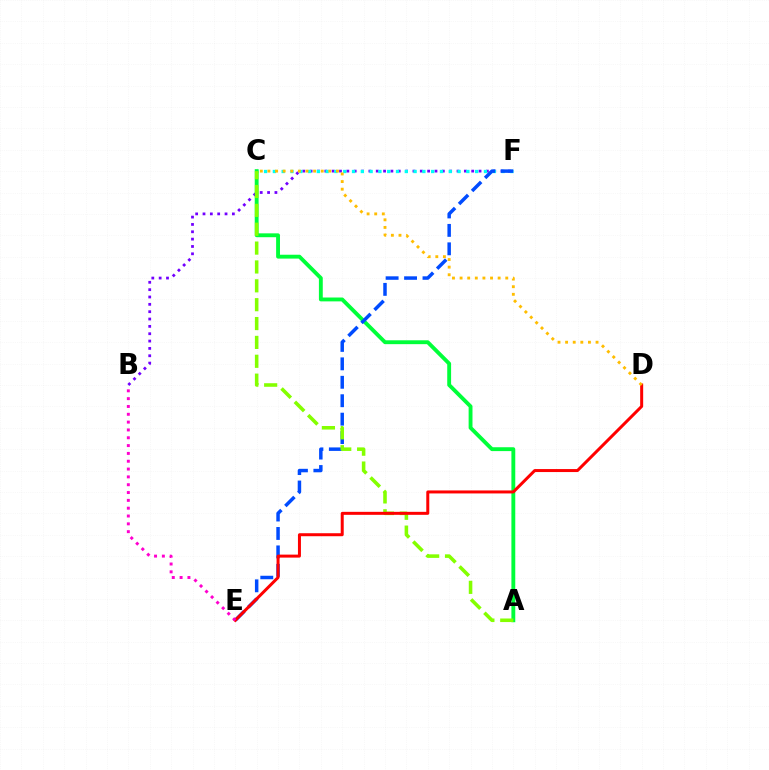{('B', 'F'): [{'color': '#7200ff', 'line_style': 'dotted', 'thickness': 2.0}], ('C', 'F'): [{'color': '#00fff6', 'line_style': 'dotted', 'thickness': 2.39}], ('A', 'C'): [{'color': '#00ff39', 'line_style': 'solid', 'thickness': 2.78}, {'color': '#84ff00', 'line_style': 'dashed', 'thickness': 2.56}], ('E', 'F'): [{'color': '#004bff', 'line_style': 'dashed', 'thickness': 2.5}], ('D', 'E'): [{'color': '#ff0000', 'line_style': 'solid', 'thickness': 2.16}], ('C', 'D'): [{'color': '#ffbd00', 'line_style': 'dotted', 'thickness': 2.07}], ('B', 'E'): [{'color': '#ff00cf', 'line_style': 'dotted', 'thickness': 2.13}]}